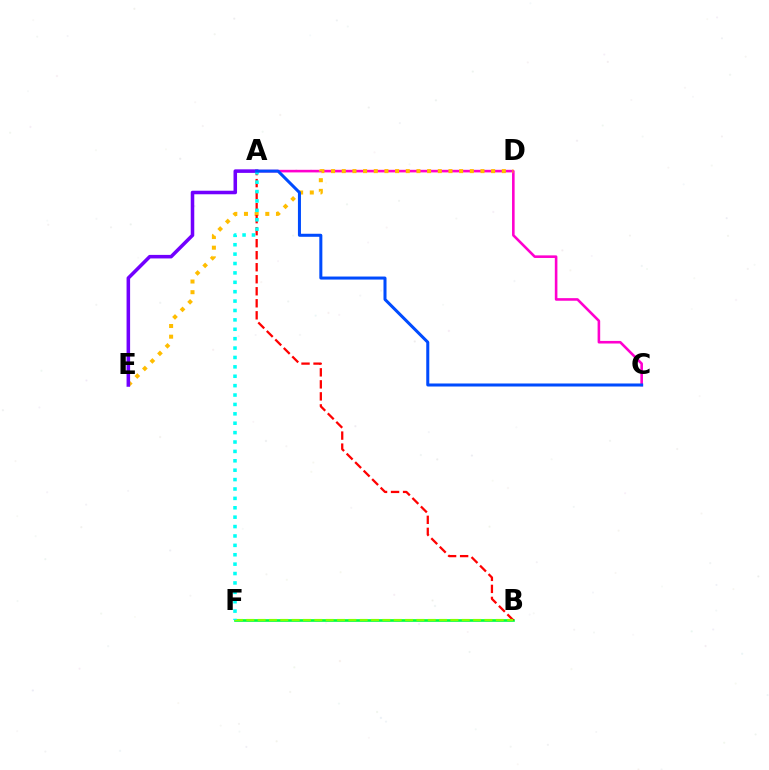{('B', 'F'): [{'color': '#00ff39', 'line_style': 'solid', 'thickness': 1.91}, {'color': '#84ff00', 'line_style': 'dashed', 'thickness': 1.54}], ('A', 'C'): [{'color': '#ff00cf', 'line_style': 'solid', 'thickness': 1.87}, {'color': '#004bff', 'line_style': 'solid', 'thickness': 2.18}], ('D', 'E'): [{'color': '#ffbd00', 'line_style': 'dotted', 'thickness': 2.9}], ('A', 'E'): [{'color': '#7200ff', 'line_style': 'solid', 'thickness': 2.55}], ('A', 'B'): [{'color': '#ff0000', 'line_style': 'dashed', 'thickness': 1.63}], ('A', 'F'): [{'color': '#00fff6', 'line_style': 'dotted', 'thickness': 2.55}]}